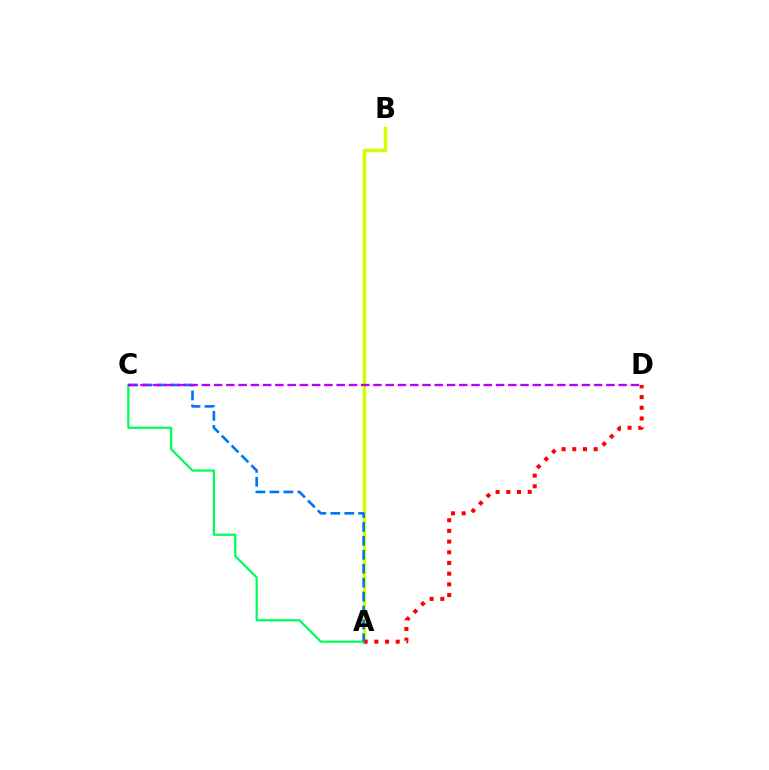{('A', 'B'): [{'color': '#d1ff00', 'line_style': 'solid', 'thickness': 2.49}], ('A', 'D'): [{'color': '#ff0000', 'line_style': 'dotted', 'thickness': 2.91}], ('A', 'C'): [{'color': '#00ff5c', 'line_style': 'solid', 'thickness': 1.63}, {'color': '#0074ff', 'line_style': 'dashed', 'thickness': 1.89}], ('C', 'D'): [{'color': '#b900ff', 'line_style': 'dashed', 'thickness': 1.67}]}